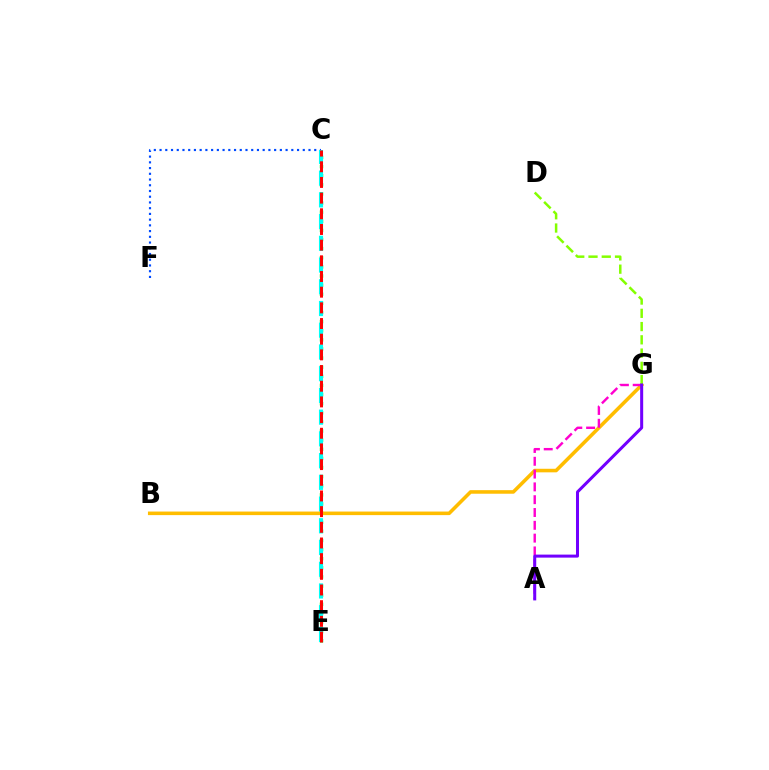{('C', 'E'): [{'color': '#00ff39', 'line_style': 'dotted', 'thickness': 2.48}, {'color': '#00fff6', 'line_style': 'dashed', 'thickness': 2.95}, {'color': '#ff0000', 'line_style': 'dashed', 'thickness': 2.13}], ('C', 'F'): [{'color': '#004bff', 'line_style': 'dotted', 'thickness': 1.56}], ('B', 'G'): [{'color': '#ffbd00', 'line_style': 'solid', 'thickness': 2.57}], ('A', 'G'): [{'color': '#ff00cf', 'line_style': 'dashed', 'thickness': 1.74}, {'color': '#7200ff', 'line_style': 'solid', 'thickness': 2.17}], ('D', 'G'): [{'color': '#84ff00', 'line_style': 'dashed', 'thickness': 1.8}]}